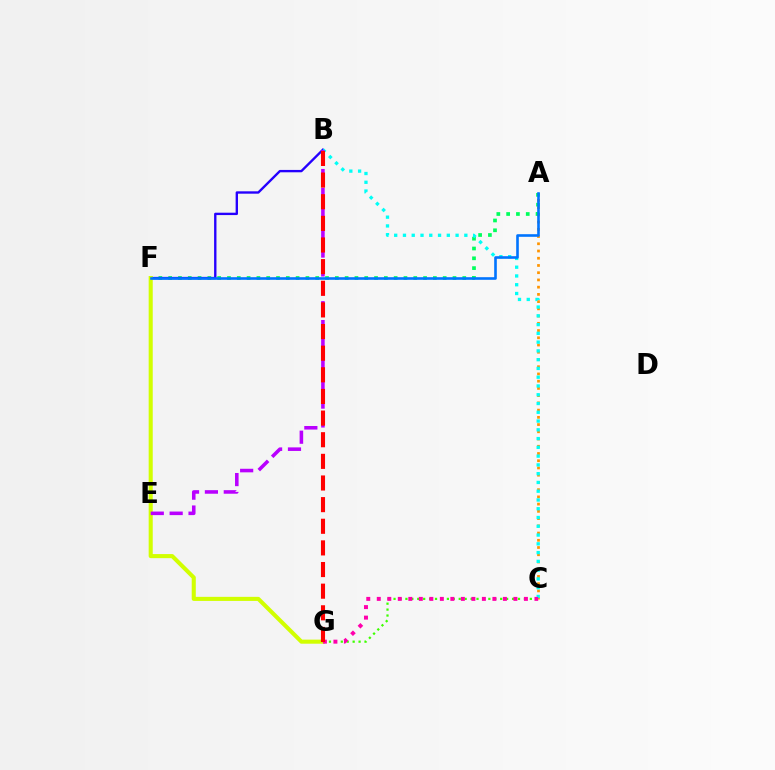{('A', 'C'): [{'color': '#ff9400', 'line_style': 'dotted', 'thickness': 1.96}], ('A', 'F'): [{'color': '#00ff5c', 'line_style': 'dotted', 'thickness': 2.66}, {'color': '#0074ff', 'line_style': 'solid', 'thickness': 1.88}], ('B', 'F'): [{'color': '#2500ff', 'line_style': 'solid', 'thickness': 1.7}], ('B', 'C'): [{'color': '#00fff6', 'line_style': 'dotted', 'thickness': 2.38}], ('F', 'G'): [{'color': '#d1ff00', 'line_style': 'solid', 'thickness': 2.93}], ('C', 'G'): [{'color': '#3dff00', 'line_style': 'dotted', 'thickness': 1.61}, {'color': '#ff00ac', 'line_style': 'dotted', 'thickness': 2.86}], ('B', 'E'): [{'color': '#b900ff', 'line_style': 'dashed', 'thickness': 2.56}], ('B', 'G'): [{'color': '#ff0000', 'line_style': 'dashed', 'thickness': 2.94}]}